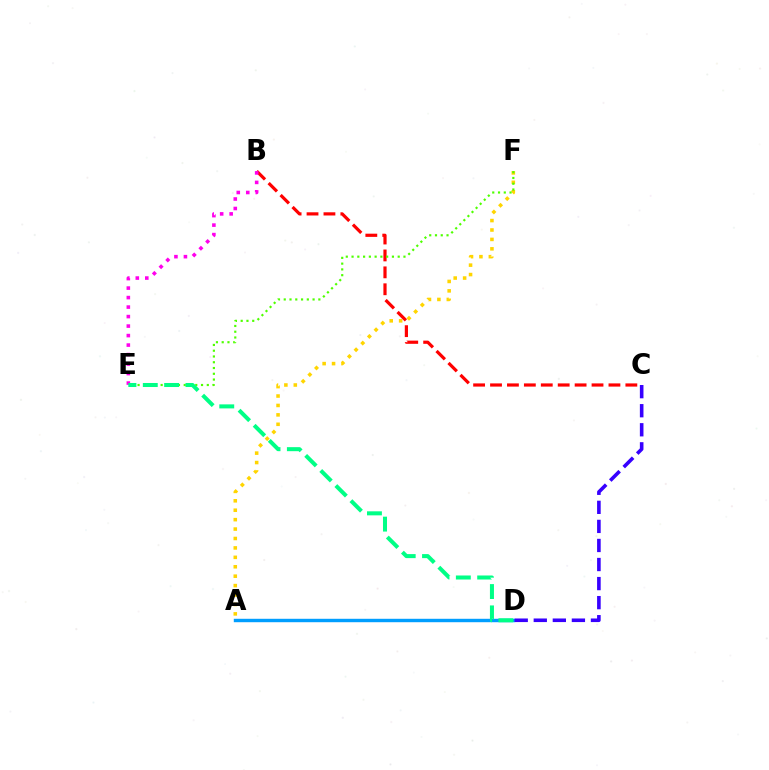{('B', 'C'): [{'color': '#ff0000', 'line_style': 'dashed', 'thickness': 2.3}], ('A', 'D'): [{'color': '#009eff', 'line_style': 'solid', 'thickness': 2.46}], ('A', 'F'): [{'color': '#ffd500', 'line_style': 'dotted', 'thickness': 2.56}], ('E', 'F'): [{'color': '#4fff00', 'line_style': 'dotted', 'thickness': 1.57}], ('B', 'E'): [{'color': '#ff00ed', 'line_style': 'dotted', 'thickness': 2.58}], ('D', 'E'): [{'color': '#00ff86', 'line_style': 'dashed', 'thickness': 2.9}], ('C', 'D'): [{'color': '#3700ff', 'line_style': 'dashed', 'thickness': 2.59}]}